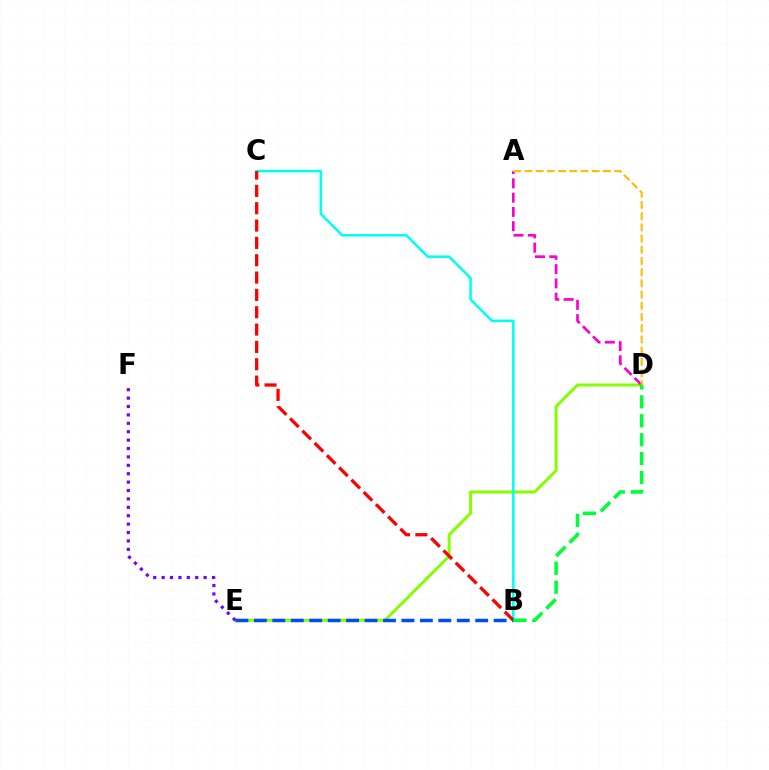{('D', 'E'): [{'color': '#84ff00', 'line_style': 'solid', 'thickness': 2.15}], ('B', 'C'): [{'color': '#00fff6', 'line_style': 'solid', 'thickness': 1.83}, {'color': '#ff0000', 'line_style': 'dashed', 'thickness': 2.35}], ('A', 'D'): [{'color': '#ff00cf', 'line_style': 'dashed', 'thickness': 1.94}, {'color': '#ffbd00', 'line_style': 'dashed', 'thickness': 1.52}], ('B', 'E'): [{'color': '#004bff', 'line_style': 'dashed', 'thickness': 2.51}], ('B', 'D'): [{'color': '#00ff39', 'line_style': 'dashed', 'thickness': 2.57}], ('E', 'F'): [{'color': '#7200ff', 'line_style': 'dotted', 'thickness': 2.28}]}